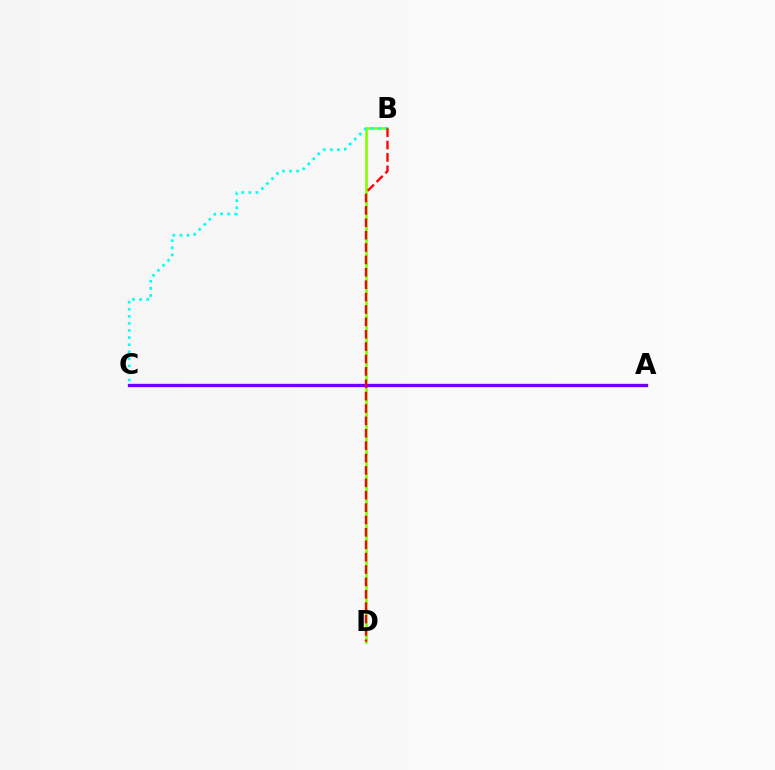{('B', 'D'): [{'color': '#84ff00', 'line_style': 'solid', 'thickness': 1.91}, {'color': '#ff0000', 'line_style': 'dashed', 'thickness': 1.68}], ('A', 'C'): [{'color': '#7200ff', 'line_style': 'solid', 'thickness': 2.39}], ('B', 'C'): [{'color': '#00fff6', 'line_style': 'dotted', 'thickness': 1.92}]}